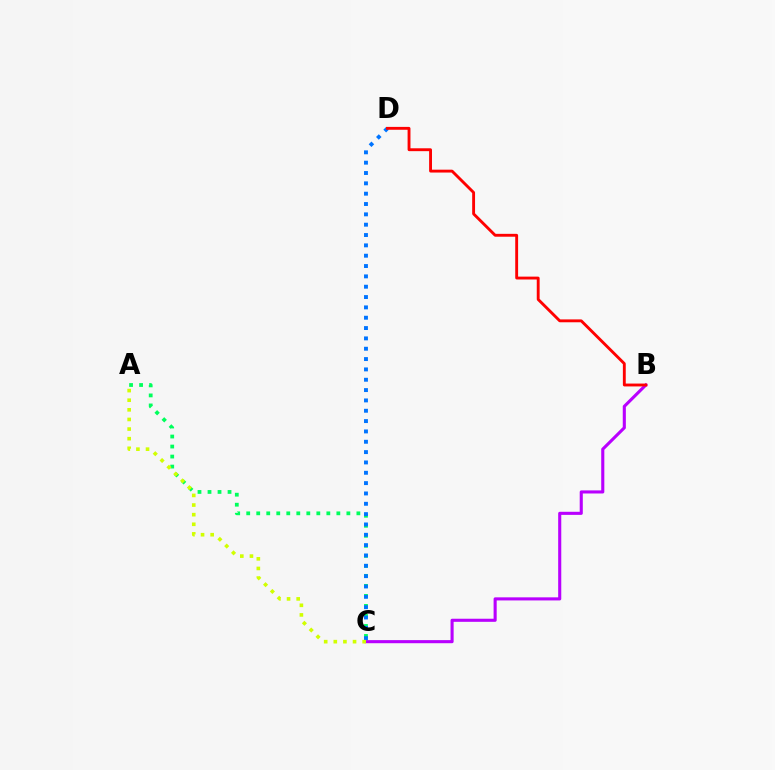{('A', 'C'): [{'color': '#00ff5c', 'line_style': 'dotted', 'thickness': 2.72}, {'color': '#d1ff00', 'line_style': 'dotted', 'thickness': 2.61}], ('B', 'C'): [{'color': '#b900ff', 'line_style': 'solid', 'thickness': 2.22}], ('C', 'D'): [{'color': '#0074ff', 'line_style': 'dotted', 'thickness': 2.81}], ('B', 'D'): [{'color': '#ff0000', 'line_style': 'solid', 'thickness': 2.07}]}